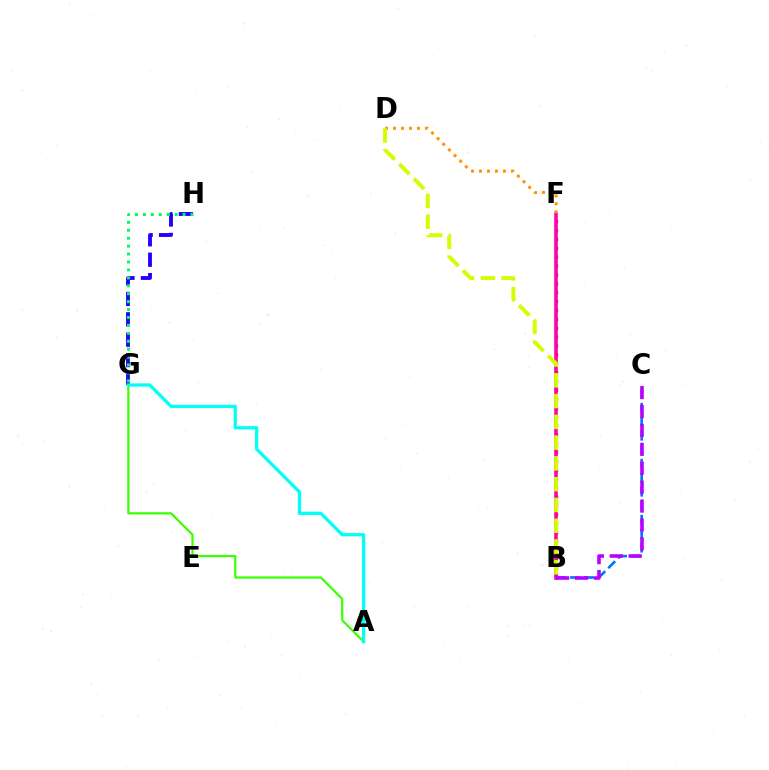{('B', 'F'): [{'color': '#ff0000', 'line_style': 'dotted', 'thickness': 2.41}, {'color': '#ff00ac', 'line_style': 'solid', 'thickness': 2.59}], ('G', 'H'): [{'color': '#2500ff', 'line_style': 'dashed', 'thickness': 2.77}, {'color': '#00ff5c', 'line_style': 'dotted', 'thickness': 2.15}], ('A', 'G'): [{'color': '#3dff00', 'line_style': 'solid', 'thickness': 1.6}, {'color': '#00fff6', 'line_style': 'solid', 'thickness': 2.36}], ('B', 'C'): [{'color': '#0074ff', 'line_style': 'dashed', 'thickness': 1.9}, {'color': '#b900ff', 'line_style': 'dashed', 'thickness': 2.57}], ('D', 'F'): [{'color': '#ff9400', 'line_style': 'dotted', 'thickness': 2.17}], ('B', 'D'): [{'color': '#d1ff00', 'line_style': 'dashed', 'thickness': 2.82}]}